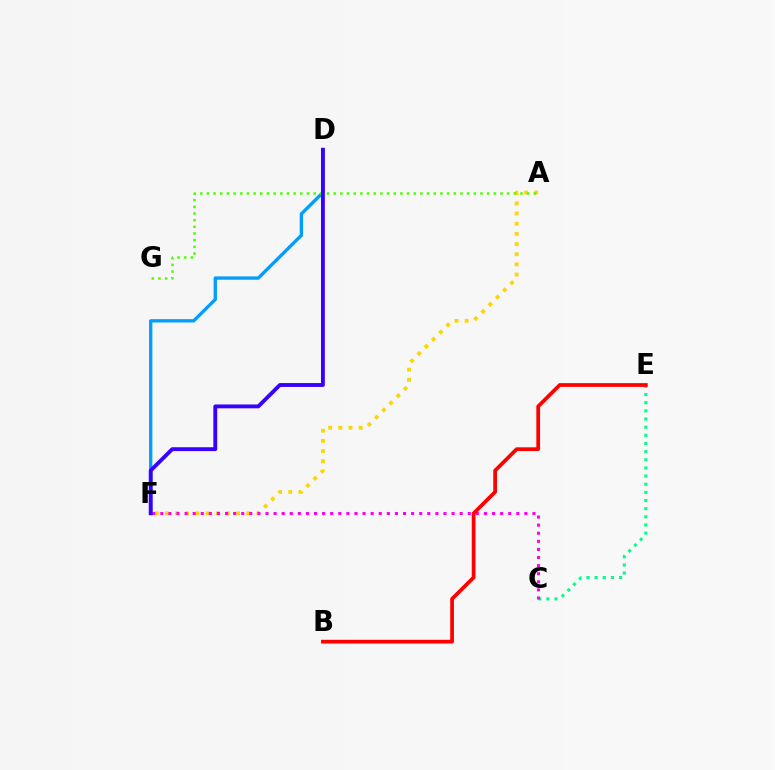{('A', 'F'): [{'color': '#ffd500', 'line_style': 'dotted', 'thickness': 2.76}], ('D', 'F'): [{'color': '#009eff', 'line_style': 'solid', 'thickness': 2.4}, {'color': '#3700ff', 'line_style': 'solid', 'thickness': 2.78}], ('C', 'E'): [{'color': '#00ff86', 'line_style': 'dotted', 'thickness': 2.21}], ('C', 'F'): [{'color': '#ff00ed', 'line_style': 'dotted', 'thickness': 2.2}], ('B', 'E'): [{'color': '#ff0000', 'line_style': 'solid', 'thickness': 2.69}], ('A', 'G'): [{'color': '#4fff00', 'line_style': 'dotted', 'thickness': 1.81}]}